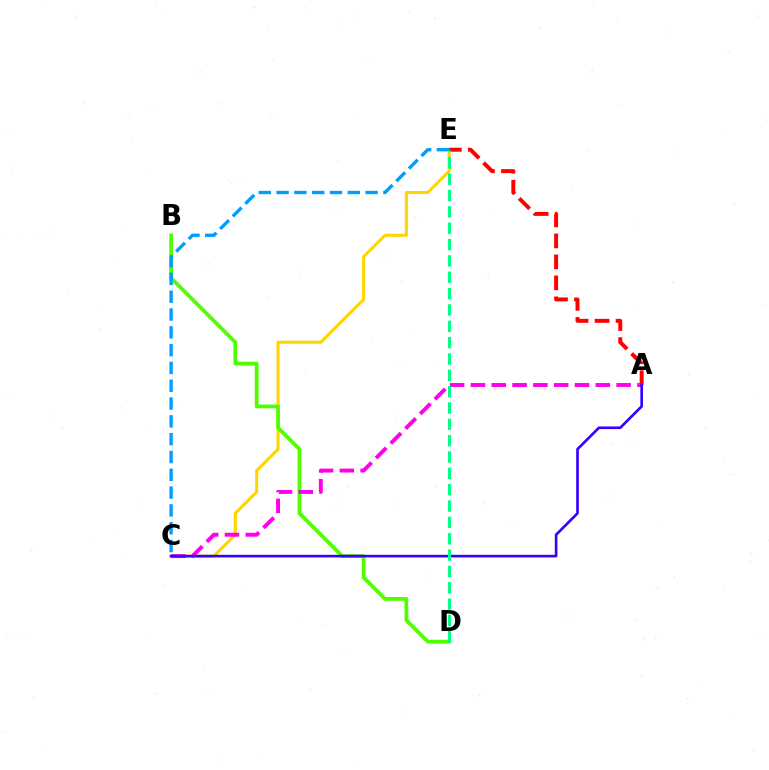{('C', 'E'): [{'color': '#ffd500', 'line_style': 'solid', 'thickness': 2.21}, {'color': '#009eff', 'line_style': 'dashed', 'thickness': 2.42}], ('B', 'D'): [{'color': '#4fff00', 'line_style': 'solid', 'thickness': 2.7}], ('A', 'E'): [{'color': '#ff0000', 'line_style': 'dashed', 'thickness': 2.85}], ('A', 'C'): [{'color': '#ff00ed', 'line_style': 'dashed', 'thickness': 2.83}, {'color': '#3700ff', 'line_style': 'solid', 'thickness': 1.91}], ('D', 'E'): [{'color': '#00ff86', 'line_style': 'dashed', 'thickness': 2.22}]}